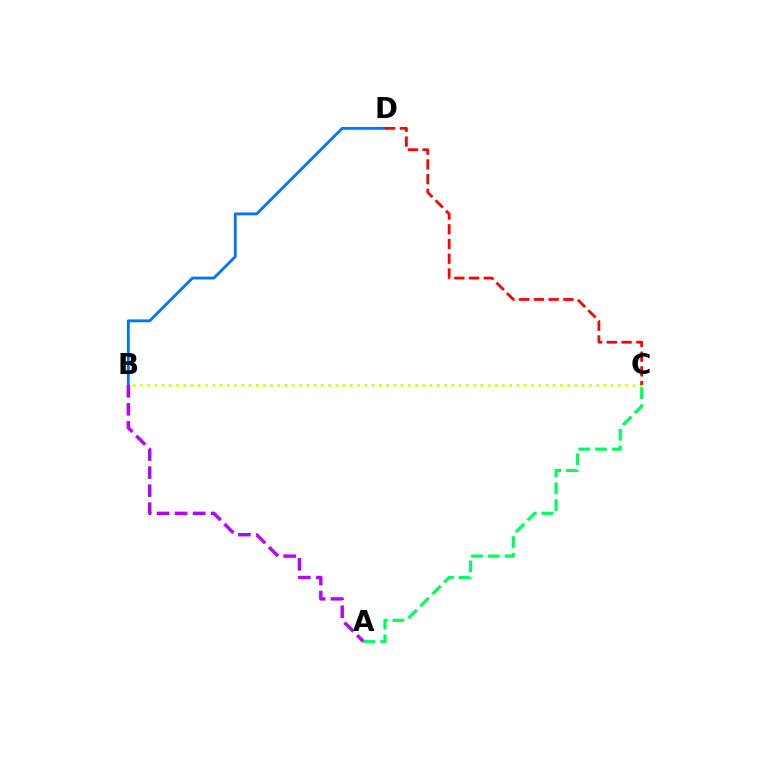{('B', 'D'): [{'color': '#0074ff', 'line_style': 'solid', 'thickness': 2.04}], ('A', 'B'): [{'color': '#b900ff', 'line_style': 'dashed', 'thickness': 2.45}], ('A', 'C'): [{'color': '#00ff5c', 'line_style': 'dashed', 'thickness': 2.28}], ('B', 'C'): [{'color': '#d1ff00', 'line_style': 'dotted', 'thickness': 1.97}], ('C', 'D'): [{'color': '#ff0000', 'line_style': 'dashed', 'thickness': 2.0}]}